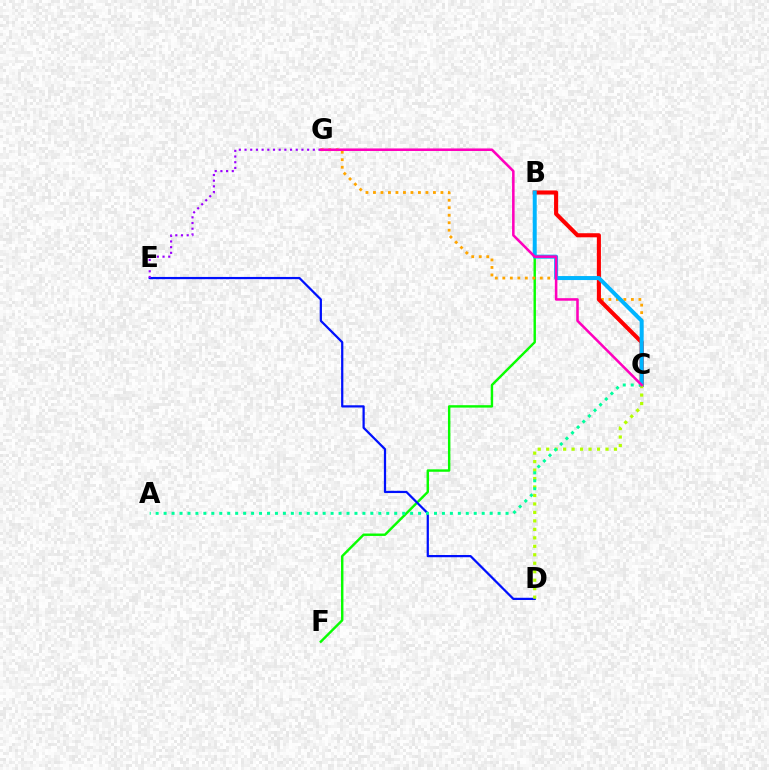{('B', 'F'): [{'color': '#08ff00', 'line_style': 'solid', 'thickness': 1.74}], ('C', 'G'): [{'color': '#ffa500', 'line_style': 'dotted', 'thickness': 2.04}, {'color': '#ff00bd', 'line_style': 'solid', 'thickness': 1.84}], ('B', 'C'): [{'color': '#ff0000', 'line_style': 'solid', 'thickness': 2.95}, {'color': '#00b5ff', 'line_style': 'solid', 'thickness': 2.88}], ('D', 'E'): [{'color': '#0010ff', 'line_style': 'solid', 'thickness': 1.61}], ('C', 'D'): [{'color': '#b3ff00', 'line_style': 'dotted', 'thickness': 2.3}], ('E', 'G'): [{'color': '#9b00ff', 'line_style': 'dotted', 'thickness': 1.55}], ('A', 'C'): [{'color': '#00ff9d', 'line_style': 'dotted', 'thickness': 2.16}]}